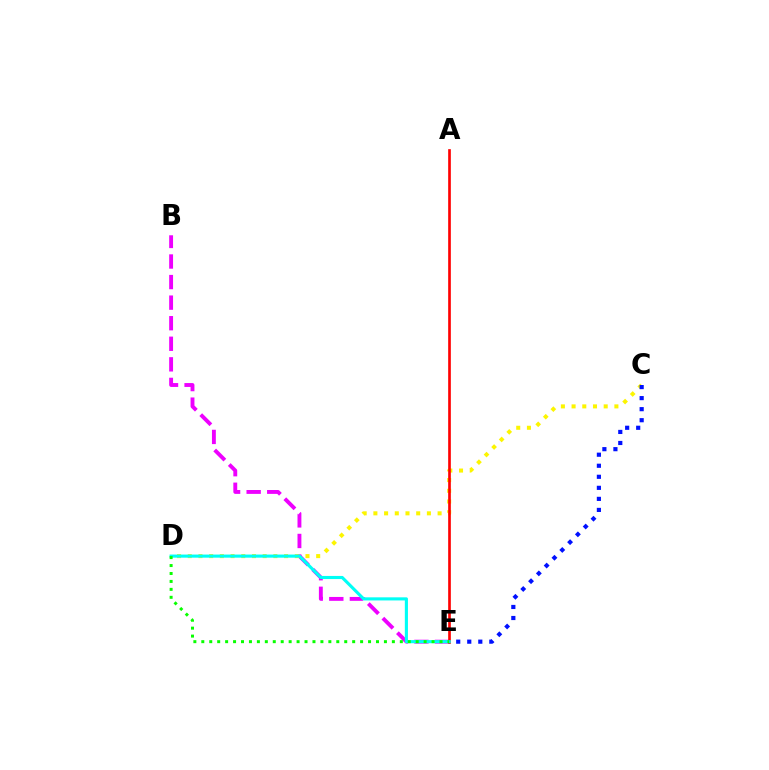{('B', 'E'): [{'color': '#ee00ff', 'line_style': 'dashed', 'thickness': 2.79}], ('C', 'D'): [{'color': '#fcf500', 'line_style': 'dotted', 'thickness': 2.91}], ('A', 'E'): [{'color': '#ff0000', 'line_style': 'solid', 'thickness': 1.92}], ('D', 'E'): [{'color': '#00fff6', 'line_style': 'solid', 'thickness': 2.24}, {'color': '#08ff00', 'line_style': 'dotted', 'thickness': 2.16}], ('C', 'E'): [{'color': '#0010ff', 'line_style': 'dotted', 'thickness': 3.0}]}